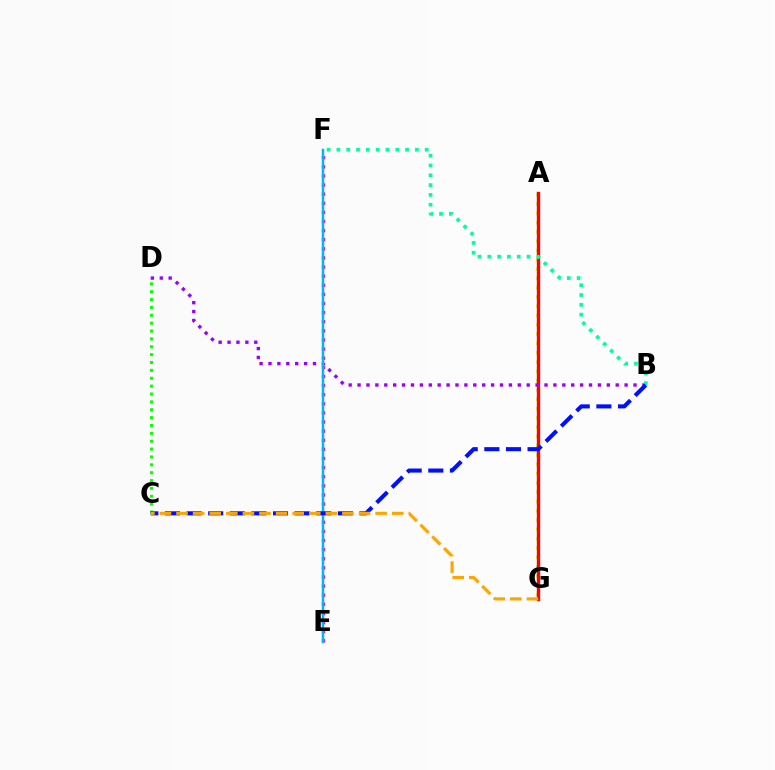{('A', 'G'): [{'color': '#b3ff00', 'line_style': 'dotted', 'thickness': 2.53}, {'color': '#ff0000', 'line_style': 'solid', 'thickness': 2.42}], ('B', 'D'): [{'color': '#9b00ff', 'line_style': 'dotted', 'thickness': 2.42}], ('C', 'D'): [{'color': '#08ff00', 'line_style': 'dotted', 'thickness': 2.14}], ('E', 'F'): [{'color': '#ff00bd', 'line_style': 'dotted', 'thickness': 2.48}, {'color': '#00b5ff', 'line_style': 'solid', 'thickness': 1.78}], ('B', 'F'): [{'color': '#00ff9d', 'line_style': 'dotted', 'thickness': 2.67}], ('B', 'C'): [{'color': '#0010ff', 'line_style': 'dashed', 'thickness': 2.94}], ('C', 'G'): [{'color': '#ffa500', 'line_style': 'dashed', 'thickness': 2.25}]}